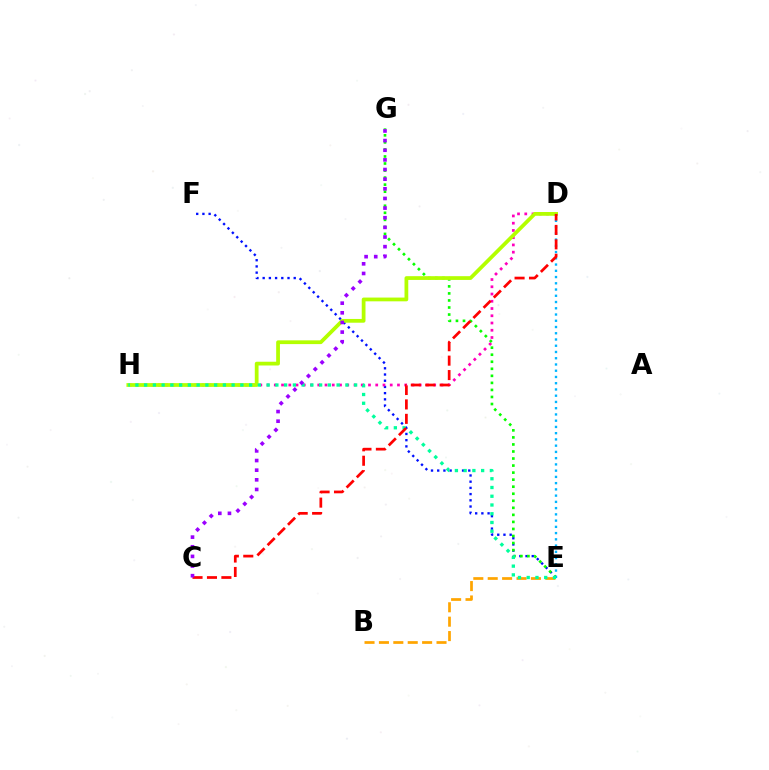{('E', 'F'): [{'color': '#0010ff', 'line_style': 'dotted', 'thickness': 1.69}], ('D', 'H'): [{'color': '#ff00bd', 'line_style': 'dotted', 'thickness': 1.97}, {'color': '#b3ff00', 'line_style': 'solid', 'thickness': 2.71}], ('E', 'G'): [{'color': '#08ff00', 'line_style': 'dotted', 'thickness': 1.91}], ('B', 'E'): [{'color': '#ffa500', 'line_style': 'dashed', 'thickness': 1.96}], ('D', 'E'): [{'color': '#00b5ff', 'line_style': 'dotted', 'thickness': 1.7}], ('E', 'H'): [{'color': '#00ff9d', 'line_style': 'dotted', 'thickness': 2.38}], ('C', 'D'): [{'color': '#ff0000', 'line_style': 'dashed', 'thickness': 1.96}], ('C', 'G'): [{'color': '#9b00ff', 'line_style': 'dotted', 'thickness': 2.62}]}